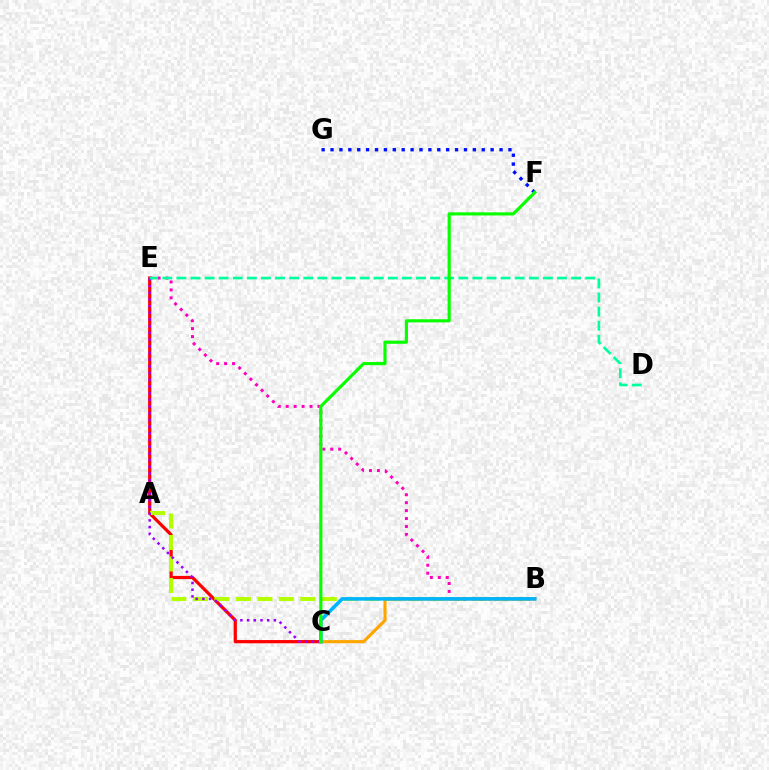{('C', 'E'): [{'color': '#ff0000', 'line_style': 'solid', 'thickness': 2.32}, {'color': '#9b00ff', 'line_style': 'dotted', 'thickness': 1.82}], ('A', 'B'): [{'color': '#b3ff00', 'line_style': 'dashed', 'thickness': 2.92}], ('B', 'E'): [{'color': '#ff00bd', 'line_style': 'dotted', 'thickness': 2.16}], ('D', 'E'): [{'color': '#00ff9d', 'line_style': 'dashed', 'thickness': 1.92}], ('F', 'G'): [{'color': '#0010ff', 'line_style': 'dotted', 'thickness': 2.42}], ('B', 'C'): [{'color': '#ffa500', 'line_style': 'solid', 'thickness': 2.26}, {'color': '#00b5ff', 'line_style': 'solid', 'thickness': 2.58}], ('C', 'F'): [{'color': '#08ff00', 'line_style': 'solid', 'thickness': 2.27}]}